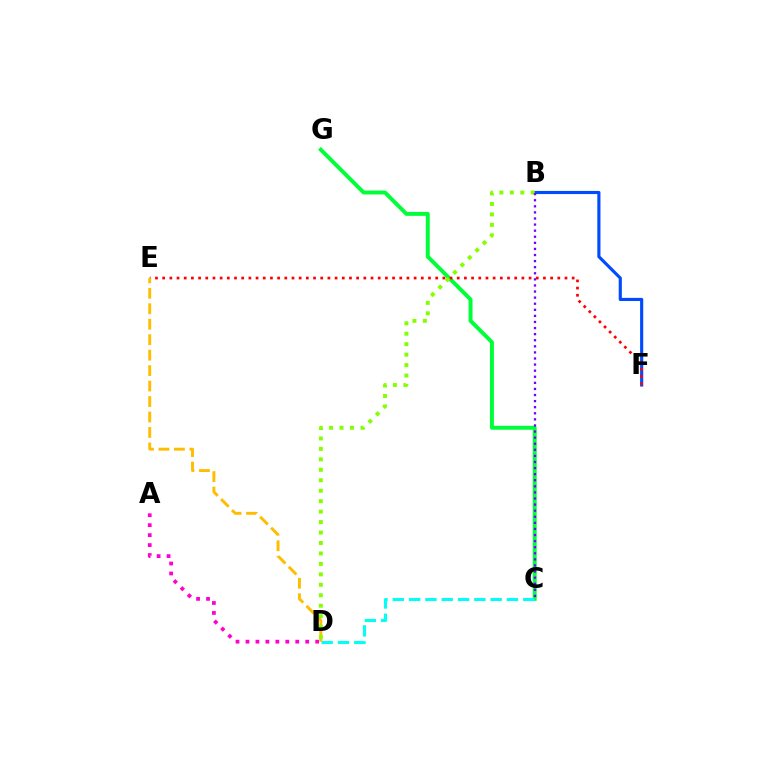{('C', 'G'): [{'color': '#00ff39', 'line_style': 'solid', 'thickness': 2.83}], ('B', 'F'): [{'color': '#004bff', 'line_style': 'solid', 'thickness': 2.26}], ('A', 'D'): [{'color': '#ff00cf', 'line_style': 'dotted', 'thickness': 2.71}], ('C', 'D'): [{'color': '#00fff6', 'line_style': 'dashed', 'thickness': 2.22}], ('E', 'F'): [{'color': '#ff0000', 'line_style': 'dotted', 'thickness': 1.95}], ('D', 'E'): [{'color': '#ffbd00', 'line_style': 'dashed', 'thickness': 2.1}], ('B', 'D'): [{'color': '#84ff00', 'line_style': 'dotted', 'thickness': 2.84}], ('B', 'C'): [{'color': '#7200ff', 'line_style': 'dotted', 'thickness': 1.65}]}